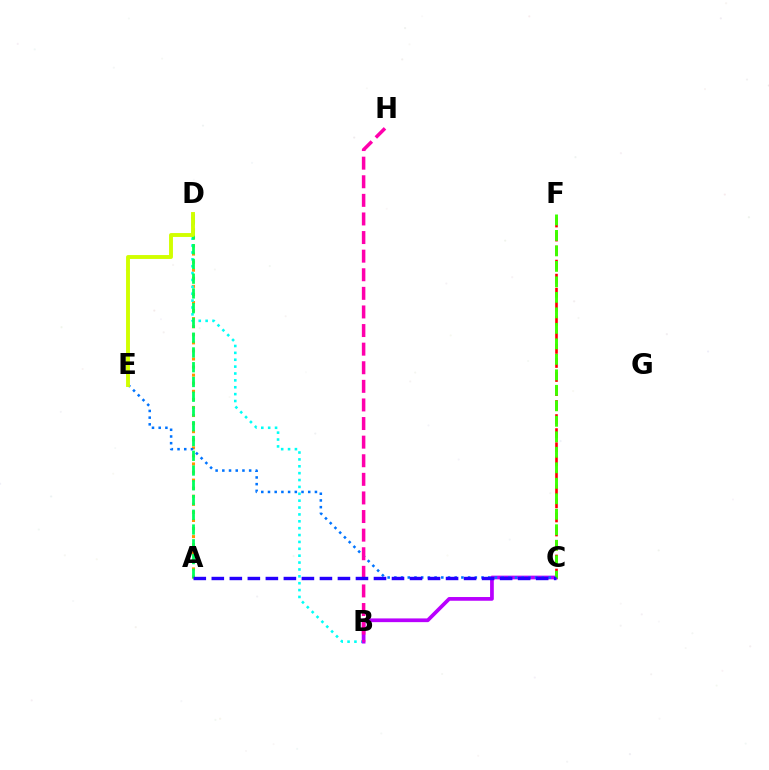{('A', 'D'): [{'color': '#ff9400', 'line_style': 'dotted', 'thickness': 2.19}, {'color': '#00ff5c', 'line_style': 'dashed', 'thickness': 2.0}], ('B', 'D'): [{'color': '#00fff6', 'line_style': 'dotted', 'thickness': 1.87}], ('B', 'C'): [{'color': '#b900ff', 'line_style': 'solid', 'thickness': 2.68}], ('C', 'F'): [{'color': '#ff0000', 'line_style': 'dashed', 'thickness': 1.91}, {'color': '#3dff00', 'line_style': 'dashed', 'thickness': 2.1}], ('C', 'E'): [{'color': '#0074ff', 'line_style': 'dotted', 'thickness': 1.82}], ('D', 'E'): [{'color': '#d1ff00', 'line_style': 'solid', 'thickness': 2.81}], ('B', 'H'): [{'color': '#ff00ac', 'line_style': 'dashed', 'thickness': 2.53}], ('A', 'C'): [{'color': '#2500ff', 'line_style': 'dashed', 'thickness': 2.45}]}